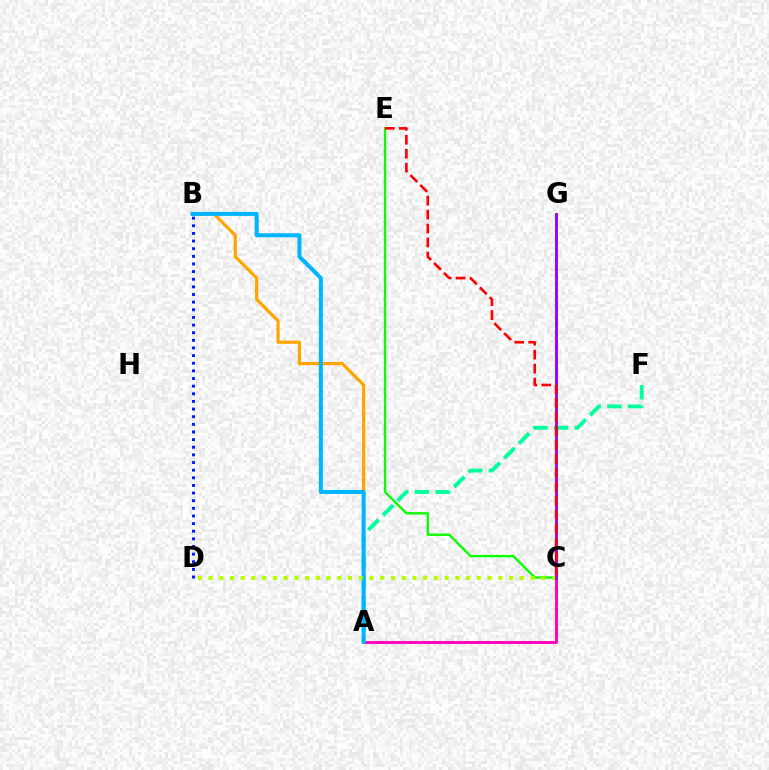{('A', 'C'): [{'color': '#ff00bd', 'line_style': 'solid', 'thickness': 2.1}], ('A', 'F'): [{'color': '#00ff9d', 'line_style': 'dashed', 'thickness': 2.81}], ('A', 'B'): [{'color': '#ffa500', 'line_style': 'solid', 'thickness': 2.31}, {'color': '#00b5ff', 'line_style': 'solid', 'thickness': 2.89}], ('C', 'E'): [{'color': '#08ff00', 'line_style': 'solid', 'thickness': 1.68}, {'color': '#ff0000', 'line_style': 'dashed', 'thickness': 1.9}], ('B', 'D'): [{'color': '#0010ff', 'line_style': 'dotted', 'thickness': 2.07}], ('C', 'D'): [{'color': '#b3ff00', 'line_style': 'dotted', 'thickness': 2.92}], ('C', 'G'): [{'color': '#9b00ff', 'line_style': 'solid', 'thickness': 2.09}]}